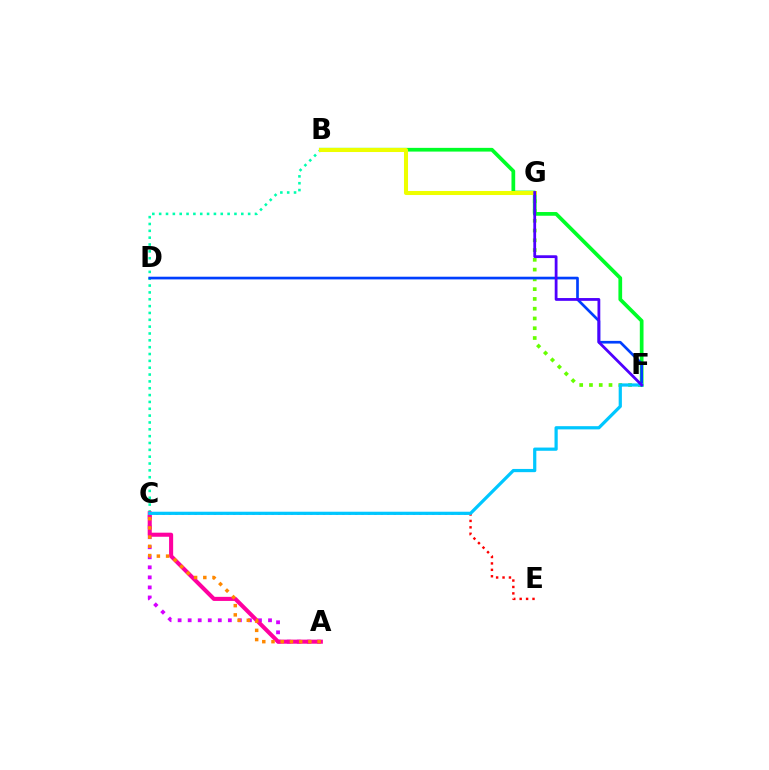{('F', 'G'): [{'color': '#66ff00', 'line_style': 'dotted', 'thickness': 2.66}, {'color': '#4f00ff', 'line_style': 'solid', 'thickness': 2.01}], ('B', 'F'): [{'color': '#00ff27', 'line_style': 'solid', 'thickness': 2.68}], ('B', 'C'): [{'color': '#00ffaf', 'line_style': 'dotted', 'thickness': 1.86}], ('A', 'C'): [{'color': '#d600ff', 'line_style': 'dotted', 'thickness': 2.73}, {'color': '#ff00a0', 'line_style': 'solid', 'thickness': 2.93}, {'color': '#ff8800', 'line_style': 'dotted', 'thickness': 2.5}], ('C', 'E'): [{'color': '#ff0000', 'line_style': 'dotted', 'thickness': 1.74}], ('B', 'G'): [{'color': '#eeff00', 'line_style': 'solid', 'thickness': 2.91}], ('D', 'F'): [{'color': '#003fff', 'line_style': 'solid', 'thickness': 1.93}], ('C', 'F'): [{'color': '#00c7ff', 'line_style': 'solid', 'thickness': 2.32}]}